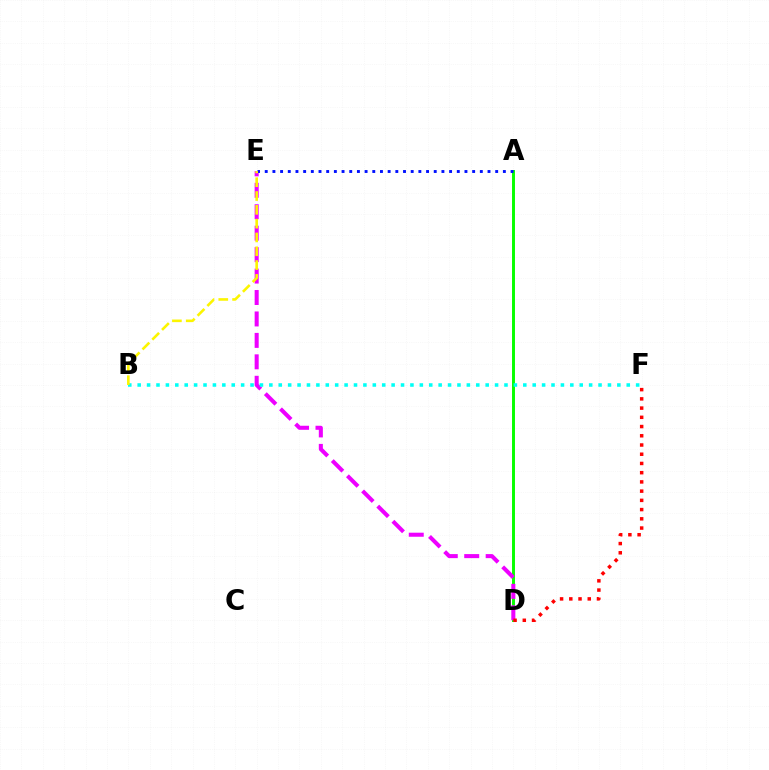{('A', 'D'): [{'color': '#08ff00', 'line_style': 'solid', 'thickness': 2.12}], ('D', 'E'): [{'color': '#ee00ff', 'line_style': 'dashed', 'thickness': 2.91}], ('D', 'F'): [{'color': '#ff0000', 'line_style': 'dotted', 'thickness': 2.51}], ('A', 'E'): [{'color': '#0010ff', 'line_style': 'dotted', 'thickness': 2.09}], ('B', 'F'): [{'color': '#00fff6', 'line_style': 'dotted', 'thickness': 2.56}], ('B', 'E'): [{'color': '#fcf500', 'line_style': 'dashed', 'thickness': 1.88}]}